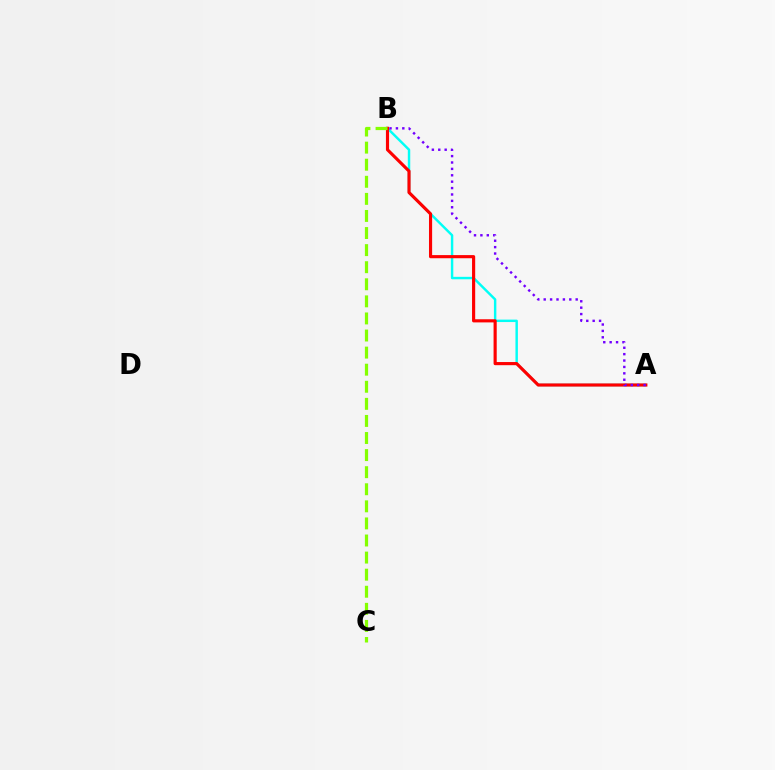{('A', 'B'): [{'color': '#00fff6', 'line_style': 'solid', 'thickness': 1.75}, {'color': '#ff0000', 'line_style': 'solid', 'thickness': 2.26}, {'color': '#7200ff', 'line_style': 'dotted', 'thickness': 1.74}], ('B', 'C'): [{'color': '#84ff00', 'line_style': 'dashed', 'thickness': 2.32}]}